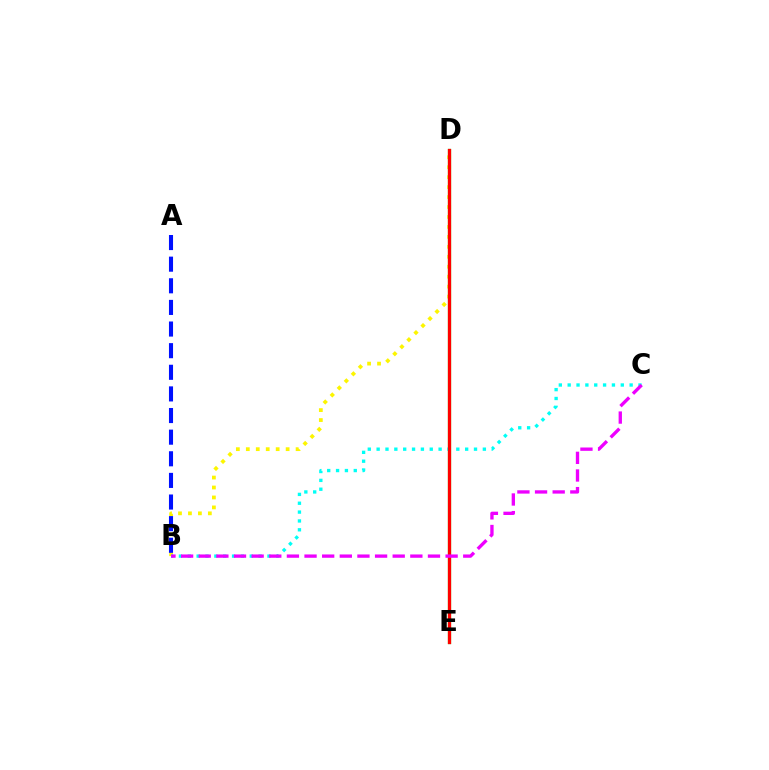{('B', 'D'): [{'color': '#fcf500', 'line_style': 'dotted', 'thickness': 2.7}], ('D', 'E'): [{'color': '#08ff00', 'line_style': 'solid', 'thickness': 2.32}, {'color': '#ff0000', 'line_style': 'solid', 'thickness': 2.33}], ('B', 'C'): [{'color': '#00fff6', 'line_style': 'dotted', 'thickness': 2.41}, {'color': '#ee00ff', 'line_style': 'dashed', 'thickness': 2.4}], ('A', 'B'): [{'color': '#0010ff', 'line_style': 'dashed', 'thickness': 2.94}]}